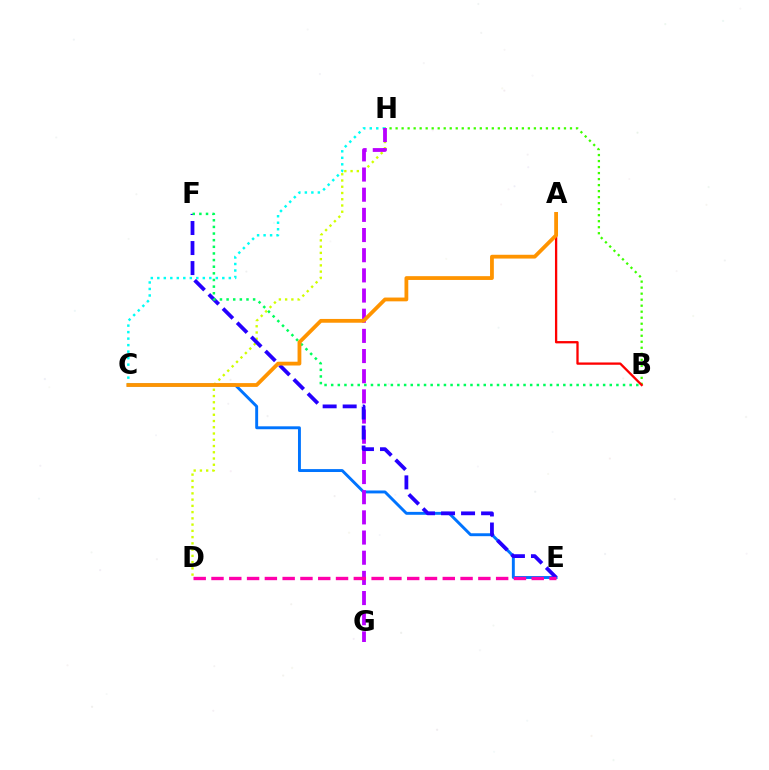{('D', 'H'): [{'color': '#d1ff00', 'line_style': 'dotted', 'thickness': 1.7}], ('C', 'E'): [{'color': '#0074ff', 'line_style': 'solid', 'thickness': 2.1}], ('C', 'H'): [{'color': '#00fff6', 'line_style': 'dotted', 'thickness': 1.77}], ('B', 'H'): [{'color': '#3dff00', 'line_style': 'dotted', 'thickness': 1.63}], ('G', 'H'): [{'color': '#b900ff', 'line_style': 'dashed', 'thickness': 2.74}], ('A', 'B'): [{'color': '#ff0000', 'line_style': 'solid', 'thickness': 1.66}], ('E', 'F'): [{'color': '#2500ff', 'line_style': 'dashed', 'thickness': 2.72}], ('B', 'F'): [{'color': '#00ff5c', 'line_style': 'dotted', 'thickness': 1.8}], ('A', 'C'): [{'color': '#ff9400', 'line_style': 'solid', 'thickness': 2.73}], ('D', 'E'): [{'color': '#ff00ac', 'line_style': 'dashed', 'thickness': 2.42}]}